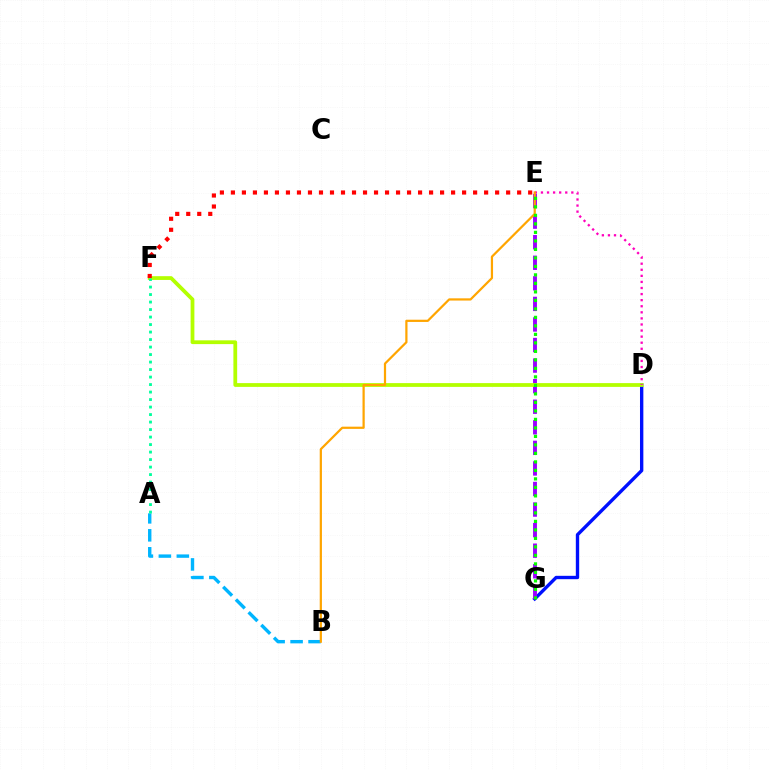{('D', 'G'): [{'color': '#0010ff', 'line_style': 'solid', 'thickness': 2.42}], ('E', 'G'): [{'color': '#9b00ff', 'line_style': 'dashed', 'thickness': 2.79}, {'color': '#08ff00', 'line_style': 'dotted', 'thickness': 2.31}], ('D', 'F'): [{'color': '#b3ff00', 'line_style': 'solid', 'thickness': 2.71}], ('D', 'E'): [{'color': '#ff00bd', 'line_style': 'dotted', 'thickness': 1.65}], ('A', 'B'): [{'color': '#00b5ff', 'line_style': 'dashed', 'thickness': 2.44}], ('E', 'F'): [{'color': '#ff0000', 'line_style': 'dotted', 'thickness': 2.99}], ('A', 'F'): [{'color': '#00ff9d', 'line_style': 'dotted', 'thickness': 2.04}], ('B', 'E'): [{'color': '#ffa500', 'line_style': 'solid', 'thickness': 1.6}]}